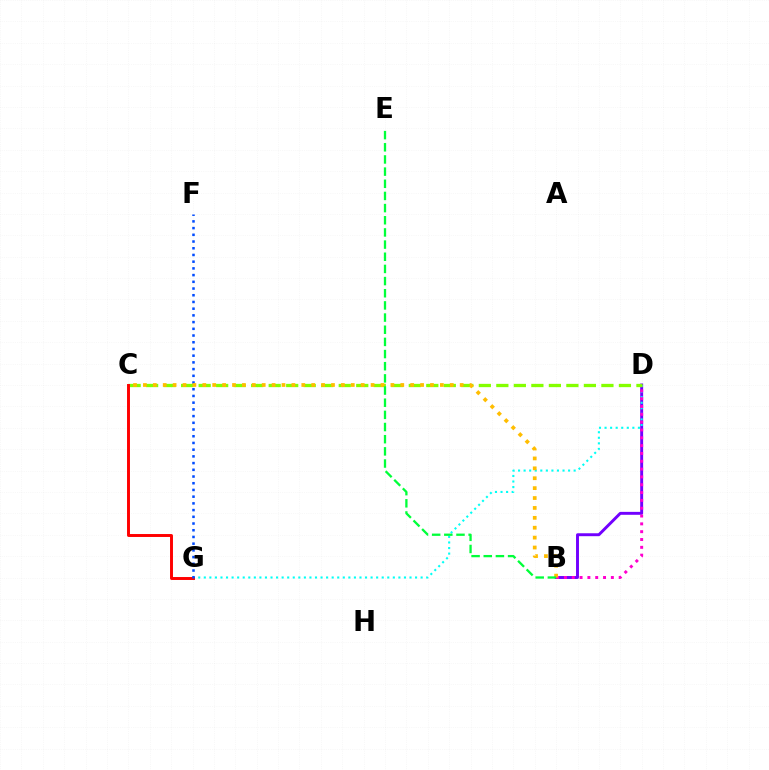{('B', 'D'): [{'color': '#7200ff', 'line_style': 'solid', 'thickness': 2.11}, {'color': '#ff00cf', 'line_style': 'dotted', 'thickness': 2.13}], ('D', 'G'): [{'color': '#00fff6', 'line_style': 'dotted', 'thickness': 1.51}], ('C', 'D'): [{'color': '#84ff00', 'line_style': 'dashed', 'thickness': 2.38}], ('C', 'G'): [{'color': '#ff0000', 'line_style': 'solid', 'thickness': 2.11}], ('F', 'G'): [{'color': '#004bff', 'line_style': 'dotted', 'thickness': 1.82}], ('B', 'C'): [{'color': '#ffbd00', 'line_style': 'dotted', 'thickness': 2.69}], ('B', 'E'): [{'color': '#00ff39', 'line_style': 'dashed', 'thickness': 1.65}]}